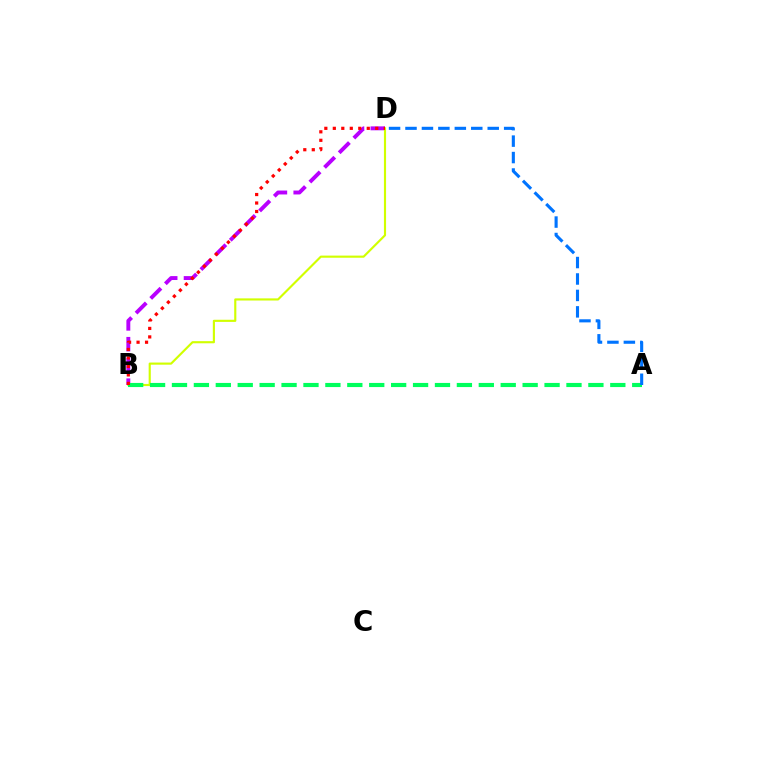{('B', 'D'): [{'color': '#b900ff', 'line_style': 'dashed', 'thickness': 2.82}, {'color': '#d1ff00', 'line_style': 'solid', 'thickness': 1.54}, {'color': '#ff0000', 'line_style': 'dotted', 'thickness': 2.31}], ('A', 'B'): [{'color': '#00ff5c', 'line_style': 'dashed', 'thickness': 2.98}], ('A', 'D'): [{'color': '#0074ff', 'line_style': 'dashed', 'thickness': 2.23}]}